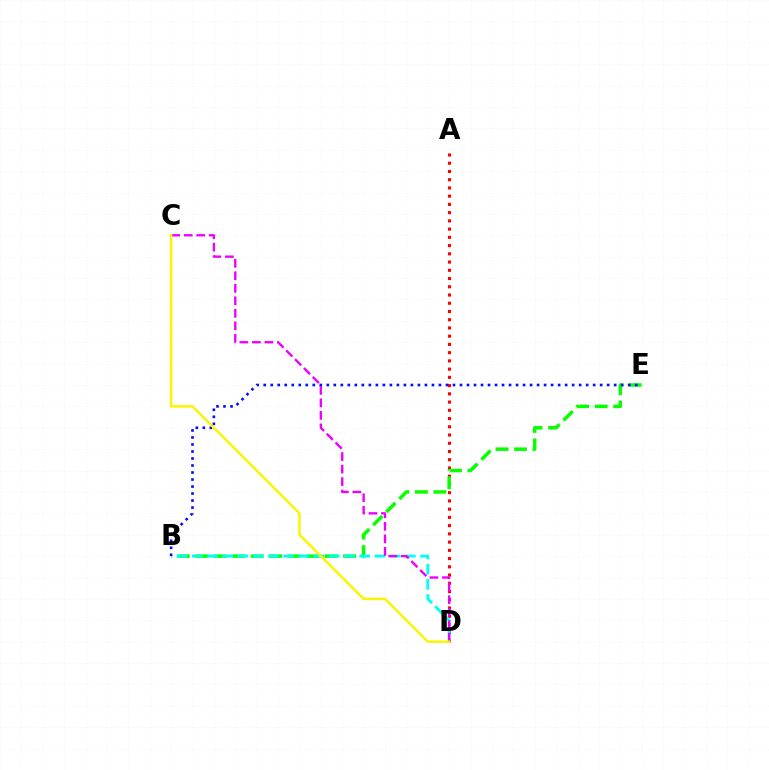{('A', 'D'): [{'color': '#ff0000', 'line_style': 'dotted', 'thickness': 2.24}], ('B', 'E'): [{'color': '#08ff00', 'line_style': 'dashed', 'thickness': 2.51}, {'color': '#0010ff', 'line_style': 'dotted', 'thickness': 1.9}], ('B', 'D'): [{'color': '#00fff6', 'line_style': 'dashed', 'thickness': 2.07}], ('C', 'D'): [{'color': '#ee00ff', 'line_style': 'dashed', 'thickness': 1.7}, {'color': '#fcf500', 'line_style': 'solid', 'thickness': 1.78}]}